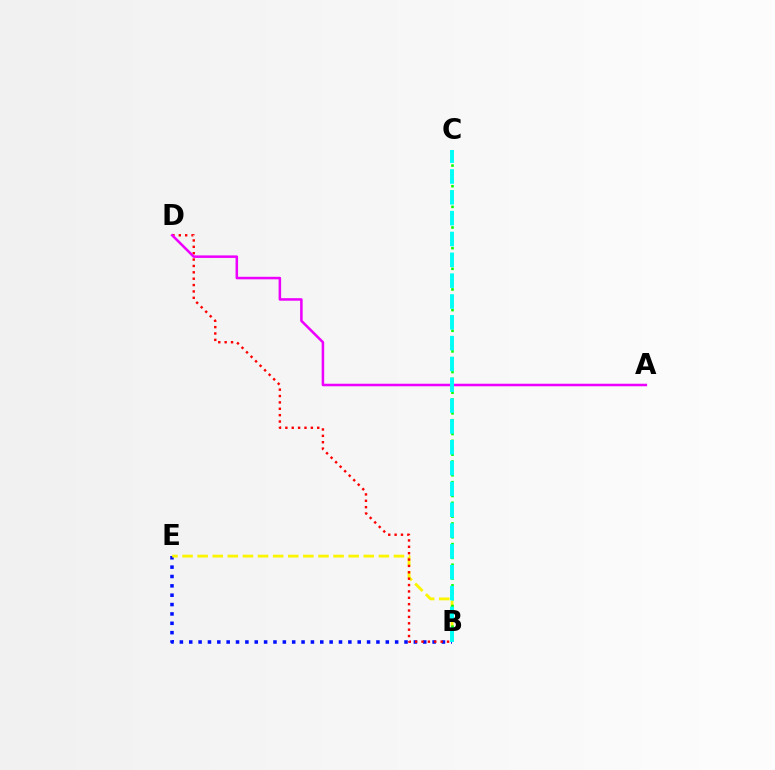{('B', 'E'): [{'color': '#0010ff', 'line_style': 'dotted', 'thickness': 2.54}, {'color': '#fcf500', 'line_style': 'dashed', 'thickness': 2.05}], ('B', 'C'): [{'color': '#08ff00', 'line_style': 'dotted', 'thickness': 1.87}, {'color': '#00fff6', 'line_style': 'dashed', 'thickness': 2.83}], ('B', 'D'): [{'color': '#ff0000', 'line_style': 'dotted', 'thickness': 1.73}], ('A', 'D'): [{'color': '#ee00ff', 'line_style': 'solid', 'thickness': 1.83}]}